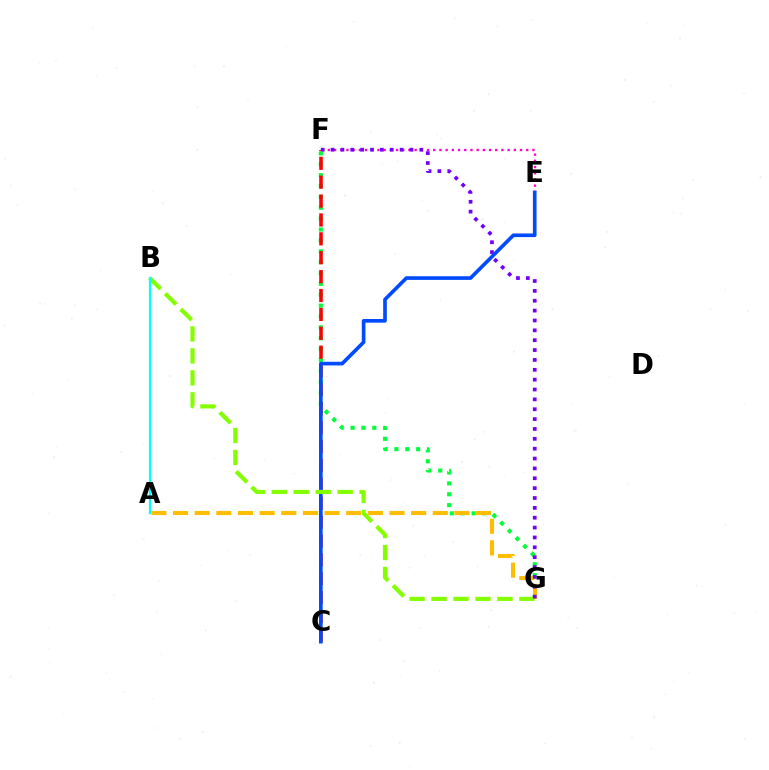{('F', 'G'): [{'color': '#00ff39', 'line_style': 'dotted', 'thickness': 2.95}, {'color': '#7200ff', 'line_style': 'dotted', 'thickness': 2.68}], ('E', 'F'): [{'color': '#ff00cf', 'line_style': 'dotted', 'thickness': 1.68}], ('A', 'G'): [{'color': '#ffbd00', 'line_style': 'dashed', 'thickness': 2.94}], ('C', 'F'): [{'color': '#ff0000', 'line_style': 'dashed', 'thickness': 2.57}], ('C', 'E'): [{'color': '#004bff', 'line_style': 'solid', 'thickness': 2.63}], ('B', 'G'): [{'color': '#84ff00', 'line_style': 'dashed', 'thickness': 2.98}], ('A', 'B'): [{'color': '#00fff6', 'line_style': 'solid', 'thickness': 1.61}]}